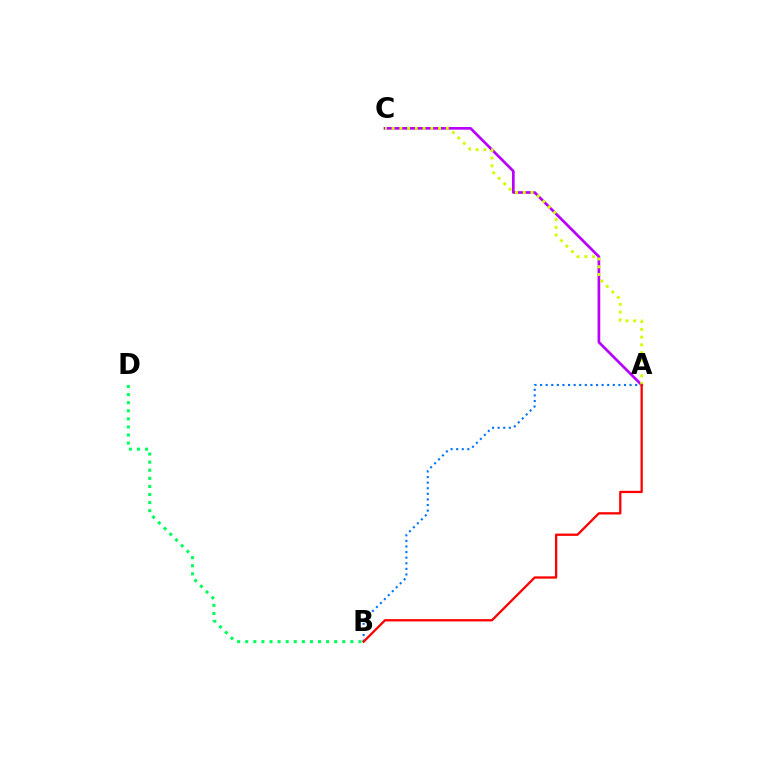{('A', 'C'): [{'color': '#b900ff', 'line_style': 'solid', 'thickness': 1.93}, {'color': '#d1ff00', 'line_style': 'dotted', 'thickness': 2.1}], ('A', 'B'): [{'color': '#0074ff', 'line_style': 'dotted', 'thickness': 1.52}, {'color': '#ff0000', 'line_style': 'solid', 'thickness': 1.65}], ('B', 'D'): [{'color': '#00ff5c', 'line_style': 'dotted', 'thickness': 2.2}]}